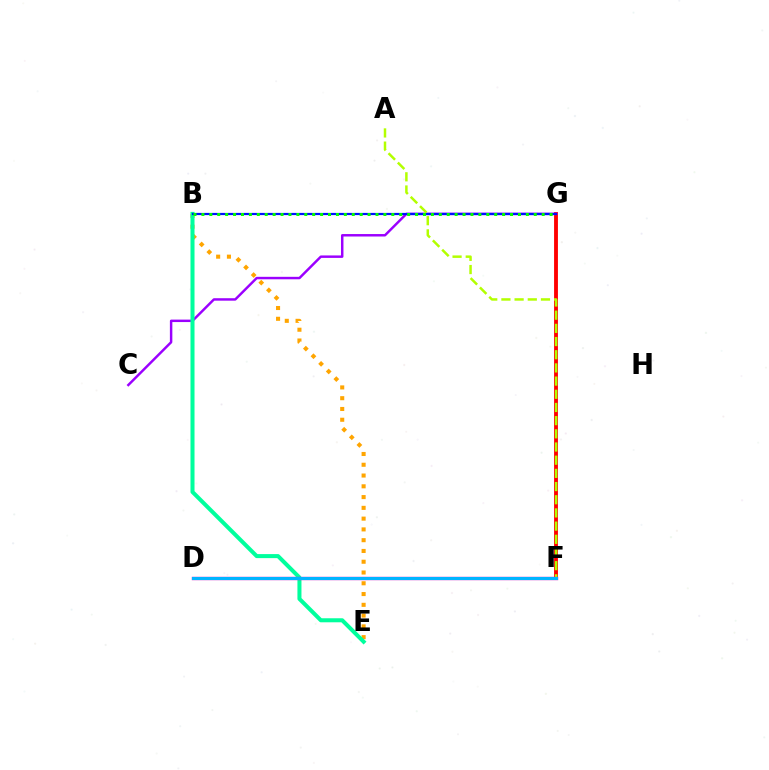{('B', 'E'): [{'color': '#ffa500', 'line_style': 'dotted', 'thickness': 2.93}, {'color': '#00ff9d', 'line_style': 'solid', 'thickness': 2.9}], ('F', 'G'): [{'color': '#ff0000', 'line_style': 'solid', 'thickness': 2.77}], ('C', 'G'): [{'color': '#9b00ff', 'line_style': 'solid', 'thickness': 1.77}], ('B', 'G'): [{'color': '#0010ff', 'line_style': 'solid', 'thickness': 1.59}, {'color': '#08ff00', 'line_style': 'dotted', 'thickness': 2.15}], ('A', 'F'): [{'color': '#b3ff00', 'line_style': 'dashed', 'thickness': 1.79}], ('D', 'F'): [{'color': '#ff00bd', 'line_style': 'solid', 'thickness': 2.4}, {'color': '#00b5ff', 'line_style': 'solid', 'thickness': 2.24}]}